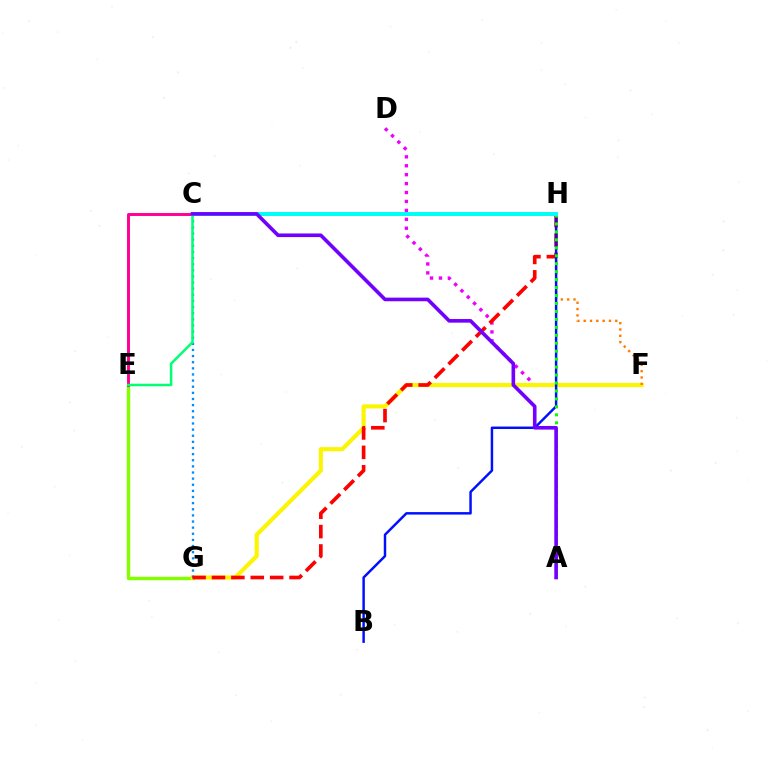{('D', 'F'): [{'color': '#ee00ff', 'line_style': 'dotted', 'thickness': 2.42}], ('E', 'G'): [{'color': '#84ff00', 'line_style': 'solid', 'thickness': 2.45}], ('F', 'G'): [{'color': '#fcf500', 'line_style': 'solid', 'thickness': 2.96}], ('F', 'H'): [{'color': '#ff7c00', 'line_style': 'dotted', 'thickness': 1.72}], ('C', 'G'): [{'color': '#008cff', 'line_style': 'dotted', 'thickness': 1.66}], ('G', 'H'): [{'color': '#ff0000', 'line_style': 'dashed', 'thickness': 2.63}], ('C', 'E'): [{'color': '#ff0094', 'line_style': 'solid', 'thickness': 2.12}, {'color': '#00ff74', 'line_style': 'solid', 'thickness': 1.81}], ('B', 'H'): [{'color': '#0010ff', 'line_style': 'solid', 'thickness': 1.78}], ('A', 'H'): [{'color': '#08ff00', 'line_style': 'dotted', 'thickness': 2.16}], ('C', 'H'): [{'color': '#00fff6', 'line_style': 'solid', 'thickness': 2.89}], ('A', 'C'): [{'color': '#7200ff', 'line_style': 'solid', 'thickness': 2.61}]}